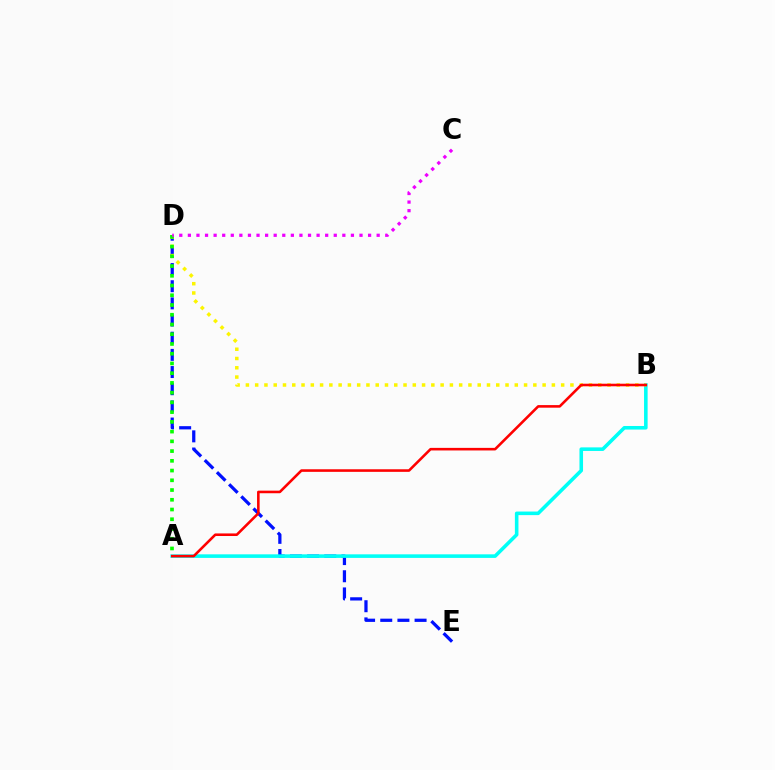{('D', 'E'): [{'color': '#0010ff', 'line_style': 'dashed', 'thickness': 2.33}], ('A', 'B'): [{'color': '#00fff6', 'line_style': 'solid', 'thickness': 2.57}, {'color': '#ff0000', 'line_style': 'solid', 'thickness': 1.86}], ('B', 'D'): [{'color': '#fcf500', 'line_style': 'dotted', 'thickness': 2.52}], ('A', 'D'): [{'color': '#08ff00', 'line_style': 'dotted', 'thickness': 2.65}], ('C', 'D'): [{'color': '#ee00ff', 'line_style': 'dotted', 'thickness': 2.33}]}